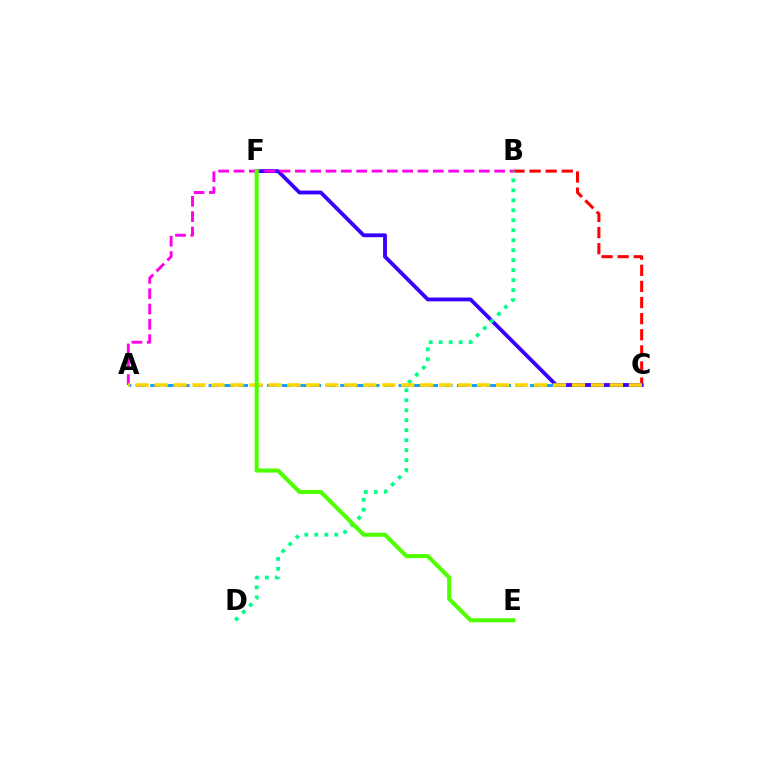{('B', 'C'): [{'color': '#ff0000', 'line_style': 'dashed', 'thickness': 2.19}], ('A', 'C'): [{'color': '#009eff', 'line_style': 'dashed', 'thickness': 1.98}, {'color': '#ffd500', 'line_style': 'dashed', 'thickness': 2.58}], ('C', 'F'): [{'color': '#3700ff', 'line_style': 'solid', 'thickness': 2.75}], ('B', 'D'): [{'color': '#00ff86', 'line_style': 'dotted', 'thickness': 2.71}], ('A', 'B'): [{'color': '#ff00ed', 'line_style': 'dashed', 'thickness': 2.08}], ('E', 'F'): [{'color': '#4fff00', 'line_style': 'solid', 'thickness': 2.93}]}